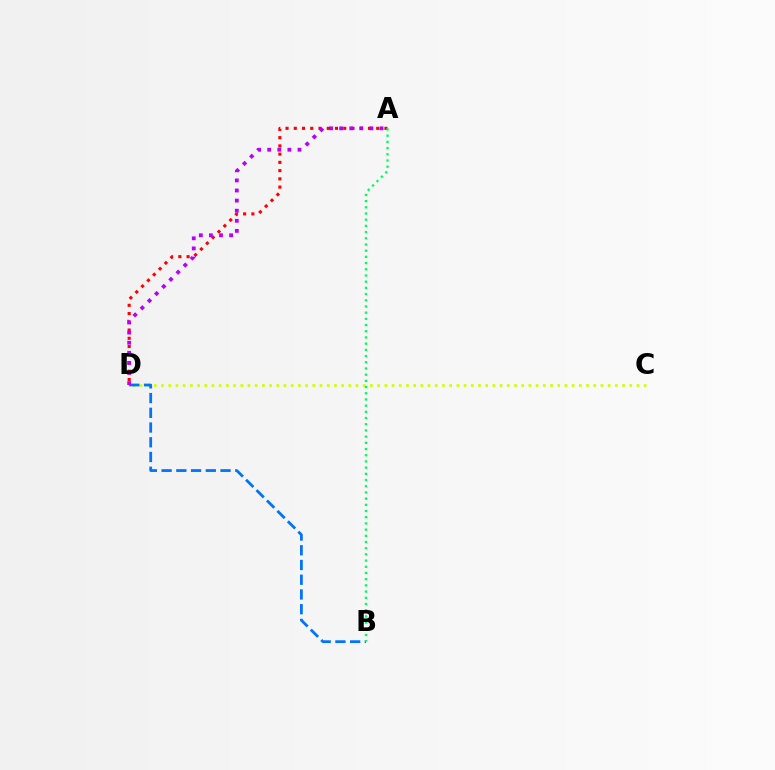{('A', 'D'): [{'color': '#ff0000', 'line_style': 'dotted', 'thickness': 2.24}, {'color': '#b900ff', 'line_style': 'dotted', 'thickness': 2.74}], ('C', 'D'): [{'color': '#d1ff00', 'line_style': 'dotted', 'thickness': 1.96}], ('B', 'D'): [{'color': '#0074ff', 'line_style': 'dashed', 'thickness': 2.0}], ('A', 'B'): [{'color': '#00ff5c', 'line_style': 'dotted', 'thickness': 1.68}]}